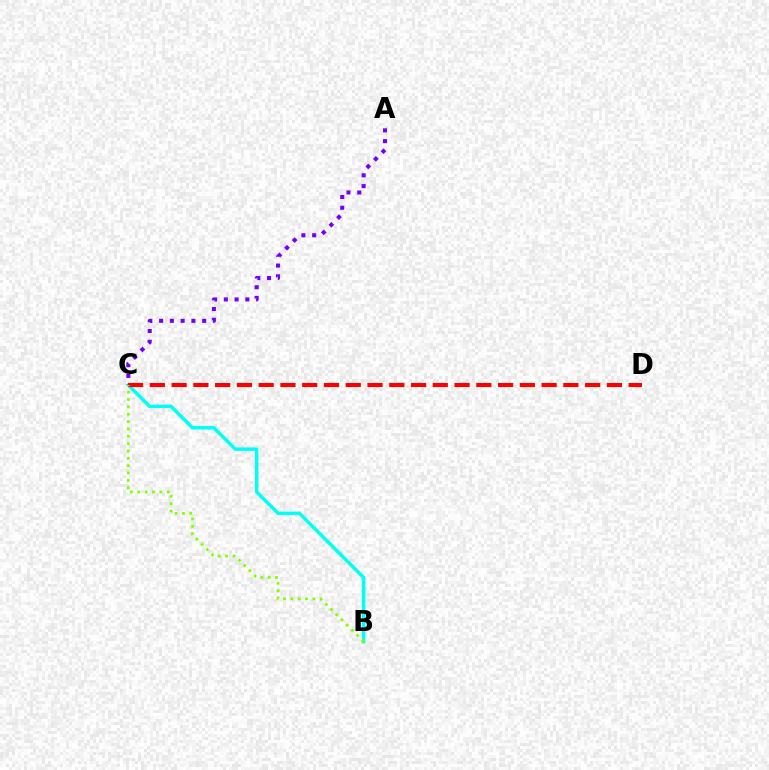{('B', 'C'): [{'color': '#00fff6', 'line_style': 'solid', 'thickness': 2.5}, {'color': '#84ff00', 'line_style': 'dotted', 'thickness': 2.0}], ('C', 'D'): [{'color': '#ff0000', 'line_style': 'dashed', 'thickness': 2.96}], ('A', 'C'): [{'color': '#7200ff', 'line_style': 'dotted', 'thickness': 2.92}]}